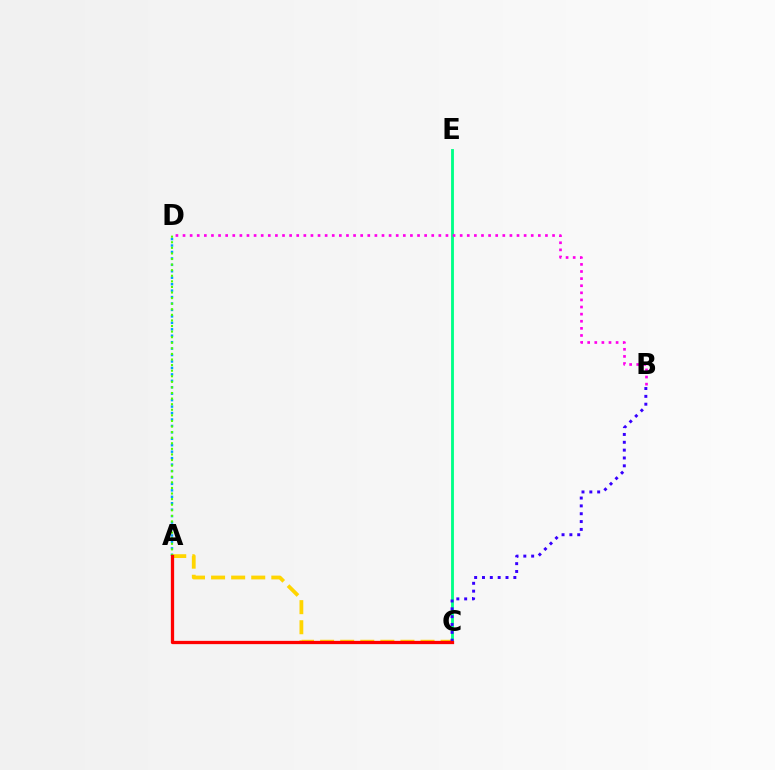{('A', 'D'): [{'color': '#009eff', 'line_style': 'dotted', 'thickness': 1.75}, {'color': '#4fff00', 'line_style': 'dotted', 'thickness': 1.52}], ('C', 'E'): [{'color': '#00ff86', 'line_style': 'solid', 'thickness': 2.05}], ('A', 'C'): [{'color': '#ffd500', 'line_style': 'dashed', 'thickness': 2.73}, {'color': '#ff0000', 'line_style': 'solid', 'thickness': 2.36}], ('B', 'C'): [{'color': '#3700ff', 'line_style': 'dotted', 'thickness': 2.13}], ('B', 'D'): [{'color': '#ff00ed', 'line_style': 'dotted', 'thickness': 1.93}]}